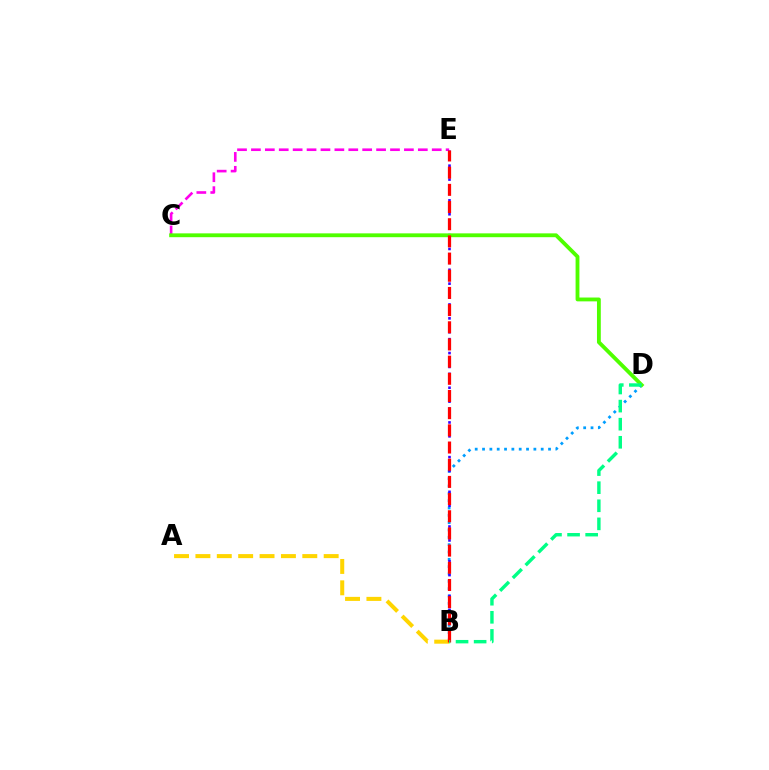{('B', 'D'): [{'color': '#009eff', 'line_style': 'dotted', 'thickness': 1.99}, {'color': '#00ff86', 'line_style': 'dashed', 'thickness': 2.46}], ('A', 'B'): [{'color': '#ffd500', 'line_style': 'dashed', 'thickness': 2.9}], ('C', 'E'): [{'color': '#ff00ed', 'line_style': 'dashed', 'thickness': 1.89}], ('B', 'E'): [{'color': '#3700ff', 'line_style': 'dotted', 'thickness': 1.89}, {'color': '#ff0000', 'line_style': 'dashed', 'thickness': 2.33}], ('C', 'D'): [{'color': '#4fff00', 'line_style': 'solid', 'thickness': 2.76}]}